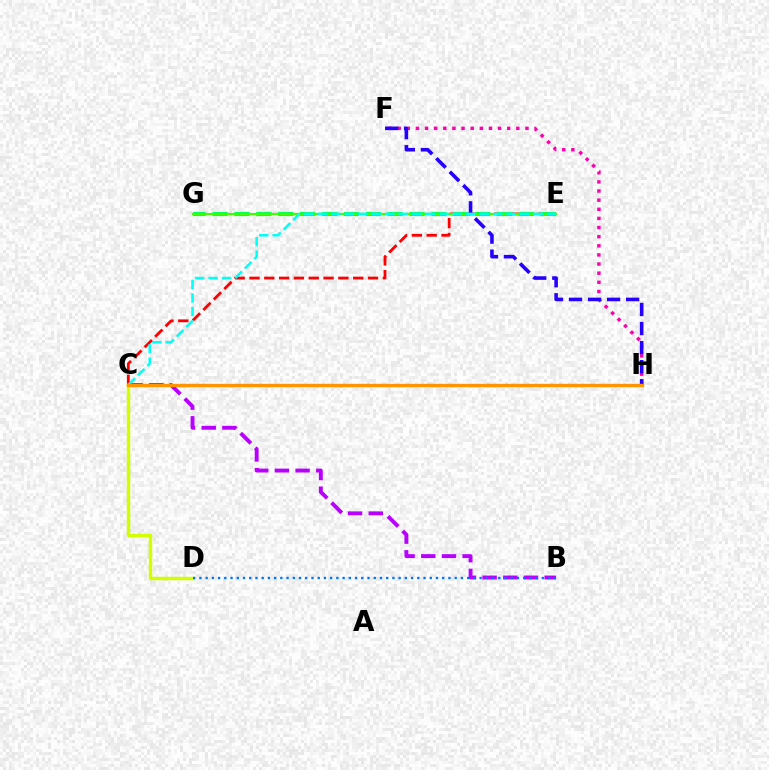{('C', 'E'): [{'color': '#ff0000', 'line_style': 'dashed', 'thickness': 2.01}, {'color': '#00fff6', 'line_style': 'dashed', 'thickness': 1.83}], ('E', 'G'): [{'color': '#00ff5c', 'line_style': 'dashed', 'thickness': 2.97}, {'color': '#3dff00', 'line_style': 'solid', 'thickness': 1.58}], ('F', 'H'): [{'color': '#ff00ac', 'line_style': 'dotted', 'thickness': 2.48}, {'color': '#2500ff', 'line_style': 'dashed', 'thickness': 2.59}], ('C', 'D'): [{'color': '#d1ff00', 'line_style': 'solid', 'thickness': 2.49}], ('B', 'C'): [{'color': '#b900ff', 'line_style': 'dashed', 'thickness': 2.81}], ('C', 'H'): [{'color': '#ff9400', 'line_style': 'solid', 'thickness': 2.45}], ('B', 'D'): [{'color': '#0074ff', 'line_style': 'dotted', 'thickness': 1.69}]}